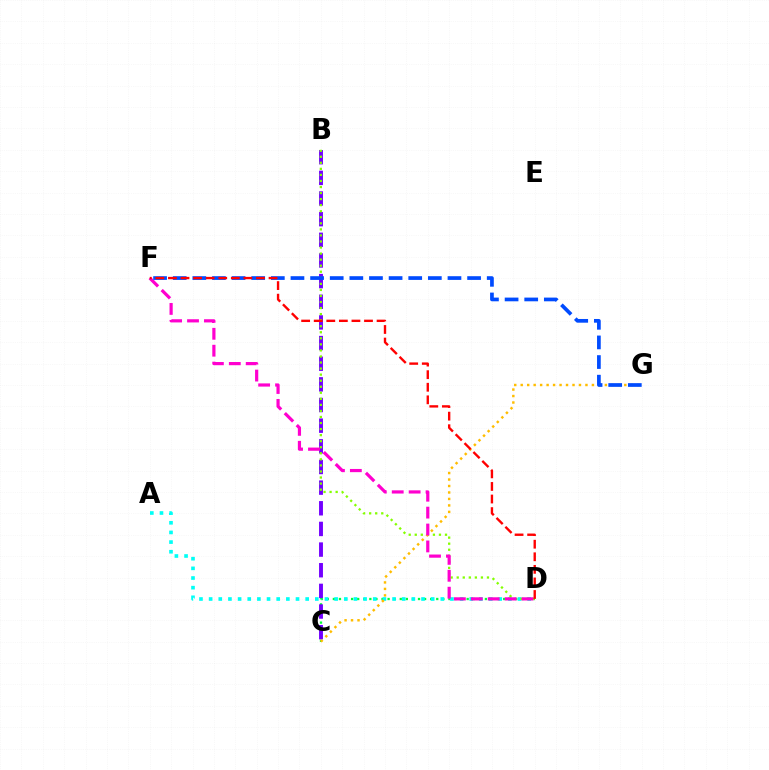{('C', 'D'): [{'color': '#00ff39', 'line_style': 'dotted', 'thickness': 1.65}], ('B', 'C'): [{'color': '#7200ff', 'line_style': 'dashed', 'thickness': 2.81}], ('A', 'D'): [{'color': '#00fff6', 'line_style': 'dotted', 'thickness': 2.62}], ('B', 'D'): [{'color': '#84ff00', 'line_style': 'dotted', 'thickness': 1.64}], ('C', 'G'): [{'color': '#ffbd00', 'line_style': 'dotted', 'thickness': 1.76}], ('D', 'F'): [{'color': '#ff00cf', 'line_style': 'dashed', 'thickness': 2.3}, {'color': '#ff0000', 'line_style': 'dashed', 'thickness': 1.71}], ('F', 'G'): [{'color': '#004bff', 'line_style': 'dashed', 'thickness': 2.67}]}